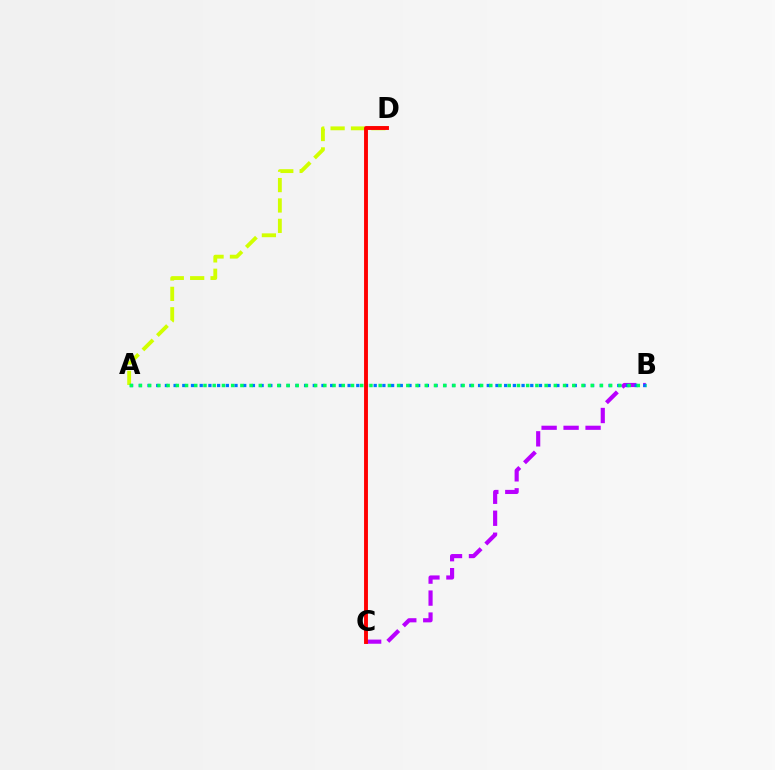{('B', 'C'): [{'color': '#b900ff', 'line_style': 'dashed', 'thickness': 2.99}], ('A', 'D'): [{'color': '#d1ff00', 'line_style': 'dashed', 'thickness': 2.77}], ('A', 'B'): [{'color': '#0074ff', 'line_style': 'dotted', 'thickness': 2.36}, {'color': '#00ff5c', 'line_style': 'dotted', 'thickness': 2.5}], ('C', 'D'): [{'color': '#ff0000', 'line_style': 'solid', 'thickness': 2.8}]}